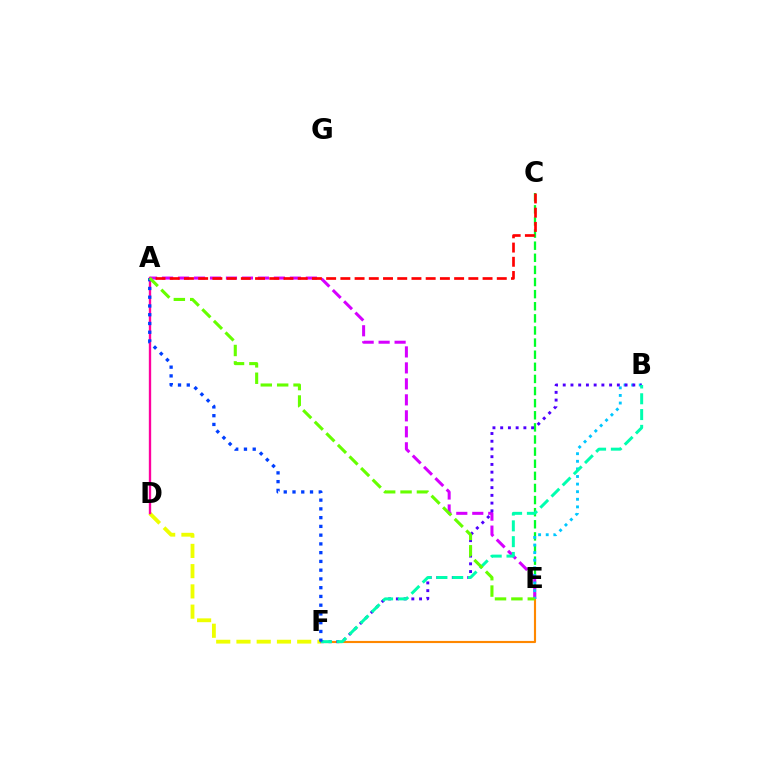{('C', 'E'): [{'color': '#00ff27', 'line_style': 'dashed', 'thickness': 1.65}], ('A', 'E'): [{'color': '#d600ff', 'line_style': 'dashed', 'thickness': 2.17}, {'color': '#66ff00', 'line_style': 'dashed', 'thickness': 2.23}], ('A', 'C'): [{'color': '#ff0000', 'line_style': 'dashed', 'thickness': 1.93}], ('D', 'F'): [{'color': '#eeff00', 'line_style': 'dashed', 'thickness': 2.75}], ('E', 'F'): [{'color': '#ff8800', 'line_style': 'solid', 'thickness': 1.54}], ('B', 'E'): [{'color': '#00c7ff', 'line_style': 'dotted', 'thickness': 2.06}], ('B', 'F'): [{'color': '#4f00ff', 'line_style': 'dotted', 'thickness': 2.1}, {'color': '#00ffaf', 'line_style': 'dashed', 'thickness': 2.15}], ('A', 'D'): [{'color': '#ff00a0', 'line_style': 'solid', 'thickness': 1.69}], ('A', 'F'): [{'color': '#003fff', 'line_style': 'dotted', 'thickness': 2.38}]}